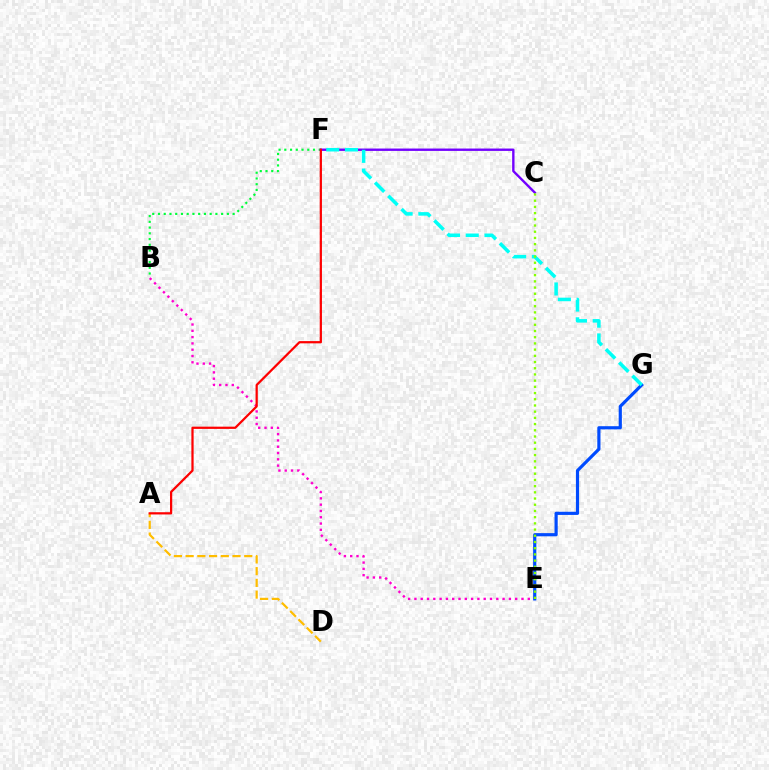{('B', 'F'): [{'color': '#00ff39', 'line_style': 'dotted', 'thickness': 1.56}], ('B', 'E'): [{'color': '#ff00cf', 'line_style': 'dotted', 'thickness': 1.71}], ('E', 'G'): [{'color': '#004bff', 'line_style': 'solid', 'thickness': 2.29}], ('C', 'F'): [{'color': '#7200ff', 'line_style': 'solid', 'thickness': 1.71}], ('F', 'G'): [{'color': '#00fff6', 'line_style': 'dashed', 'thickness': 2.55}], ('A', 'D'): [{'color': '#ffbd00', 'line_style': 'dashed', 'thickness': 1.59}], ('C', 'E'): [{'color': '#84ff00', 'line_style': 'dotted', 'thickness': 1.69}], ('A', 'F'): [{'color': '#ff0000', 'line_style': 'solid', 'thickness': 1.61}]}